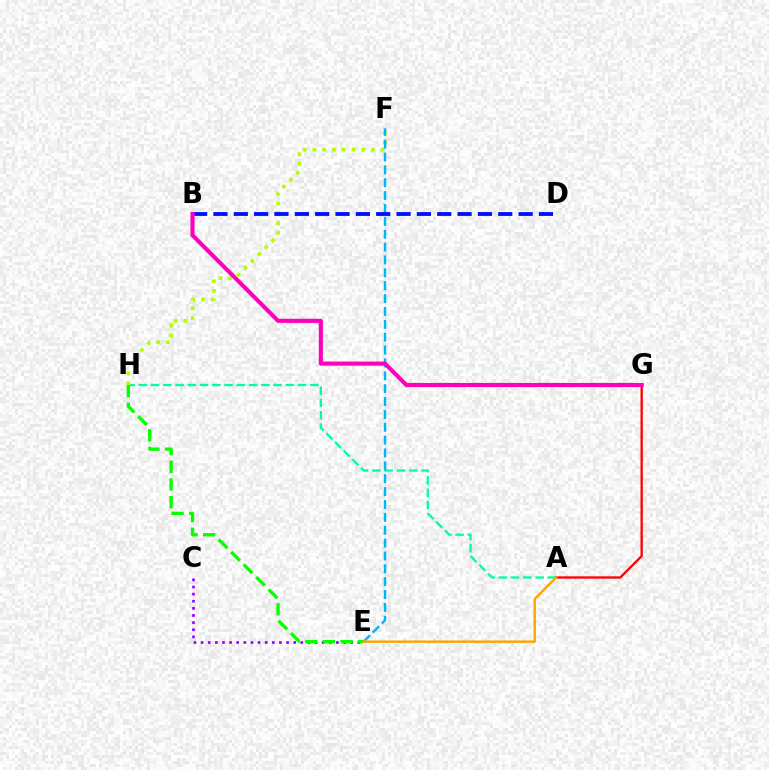{('A', 'H'): [{'color': '#00ff9d', 'line_style': 'dashed', 'thickness': 1.66}], ('F', 'H'): [{'color': '#b3ff00', 'line_style': 'dotted', 'thickness': 2.64}], ('C', 'E'): [{'color': '#9b00ff', 'line_style': 'dotted', 'thickness': 1.94}], ('E', 'F'): [{'color': '#00b5ff', 'line_style': 'dashed', 'thickness': 1.75}], ('A', 'G'): [{'color': '#ff0000', 'line_style': 'solid', 'thickness': 1.67}], ('E', 'H'): [{'color': '#08ff00', 'line_style': 'dashed', 'thickness': 2.4}], ('A', 'E'): [{'color': '#ffa500', 'line_style': 'solid', 'thickness': 1.76}], ('B', 'D'): [{'color': '#0010ff', 'line_style': 'dashed', 'thickness': 2.76}], ('B', 'G'): [{'color': '#ff00bd', 'line_style': 'solid', 'thickness': 2.96}]}